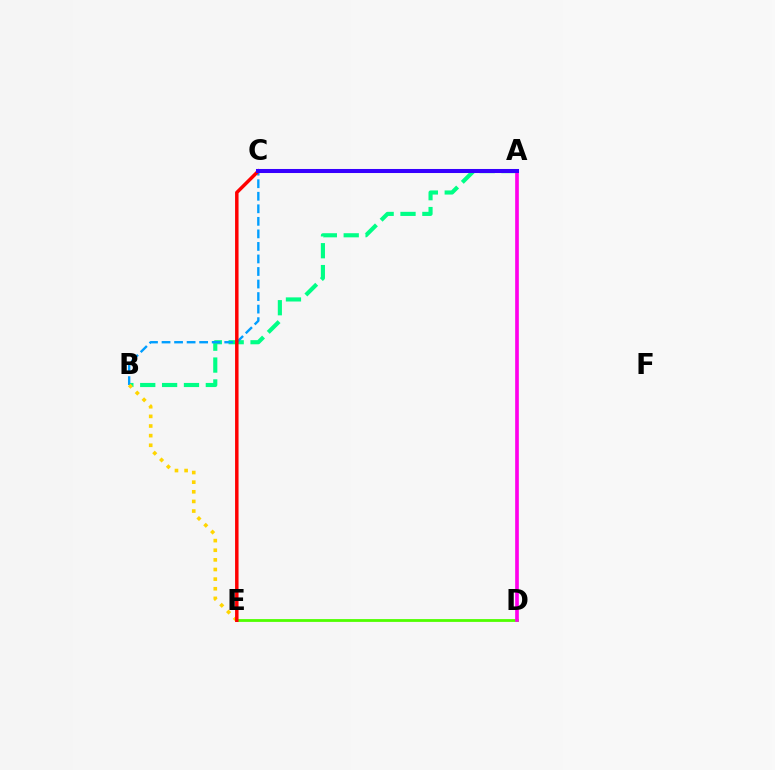{('A', 'B'): [{'color': '#00ff86', 'line_style': 'dashed', 'thickness': 2.97}], ('B', 'C'): [{'color': '#009eff', 'line_style': 'dashed', 'thickness': 1.7}], ('D', 'E'): [{'color': '#4fff00', 'line_style': 'solid', 'thickness': 2.01}], ('B', 'E'): [{'color': '#ffd500', 'line_style': 'dotted', 'thickness': 2.62}], ('C', 'E'): [{'color': '#ff0000', 'line_style': 'solid', 'thickness': 2.5}], ('A', 'D'): [{'color': '#ff00ed', 'line_style': 'solid', 'thickness': 2.64}], ('A', 'C'): [{'color': '#3700ff', 'line_style': 'solid', 'thickness': 2.91}]}